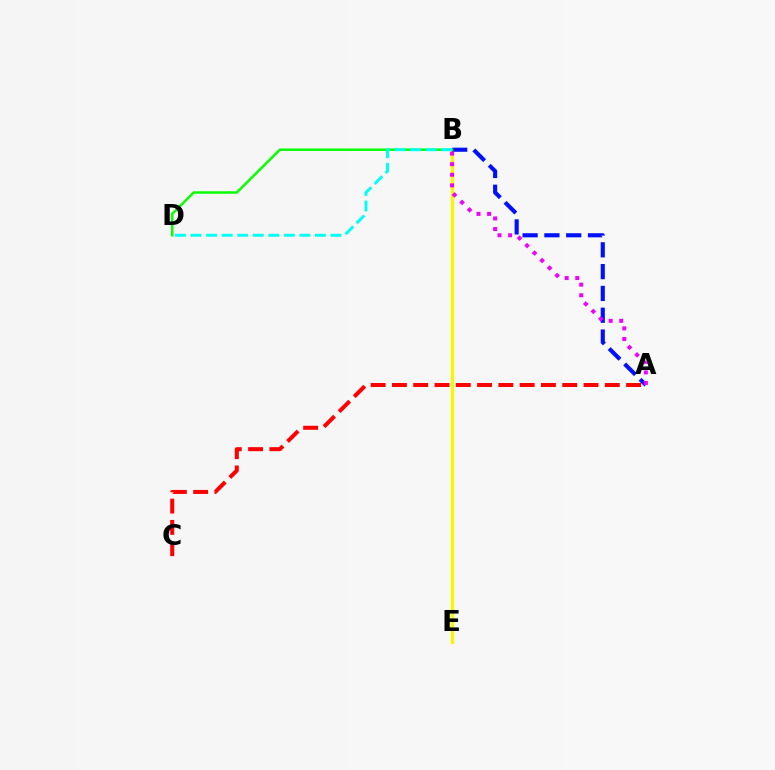{('B', 'E'): [{'color': '#fcf500', 'line_style': 'solid', 'thickness': 2.36}], ('A', 'B'): [{'color': '#0010ff', 'line_style': 'dashed', 'thickness': 2.96}, {'color': '#ee00ff', 'line_style': 'dotted', 'thickness': 2.88}], ('B', 'D'): [{'color': '#08ff00', 'line_style': 'solid', 'thickness': 1.79}, {'color': '#00fff6', 'line_style': 'dashed', 'thickness': 2.11}], ('A', 'C'): [{'color': '#ff0000', 'line_style': 'dashed', 'thickness': 2.89}]}